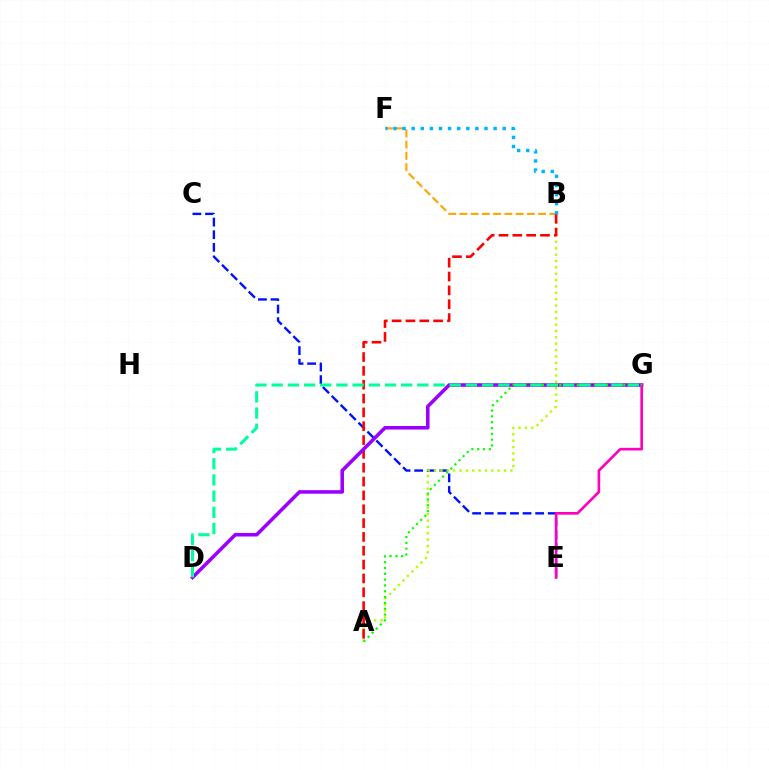{('C', 'E'): [{'color': '#0010ff', 'line_style': 'dashed', 'thickness': 1.71}], ('B', 'F'): [{'color': '#ffa500', 'line_style': 'dashed', 'thickness': 1.53}, {'color': '#00b5ff', 'line_style': 'dotted', 'thickness': 2.47}], ('A', 'B'): [{'color': '#b3ff00', 'line_style': 'dotted', 'thickness': 1.73}, {'color': '#ff0000', 'line_style': 'dashed', 'thickness': 1.88}], ('D', 'G'): [{'color': '#9b00ff', 'line_style': 'solid', 'thickness': 2.56}, {'color': '#00ff9d', 'line_style': 'dashed', 'thickness': 2.2}], ('E', 'G'): [{'color': '#ff00bd', 'line_style': 'solid', 'thickness': 1.91}], ('A', 'G'): [{'color': '#08ff00', 'line_style': 'dotted', 'thickness': 1.58}]}